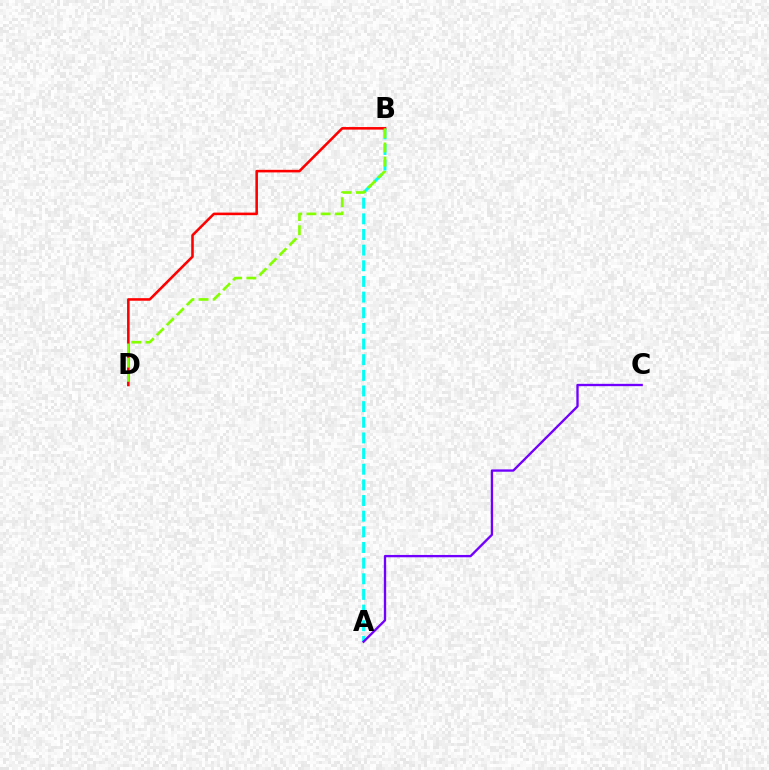{('A', 'B'): [{'color': '#00fff6', 'line_style': 'dashed', 'thickness': 2.13}], ('B', 'D'): [{'color': '#ff0000', 'line_style': 'solid', 'thickness': 1.85}, {'color': '#84ff00', 'line_style': 'dashed', 'thickness': 1.92}], ('A', 'C'): [{'color': '#7200ff', 'line_style': 'solid', 'thickness': 1.68}]}